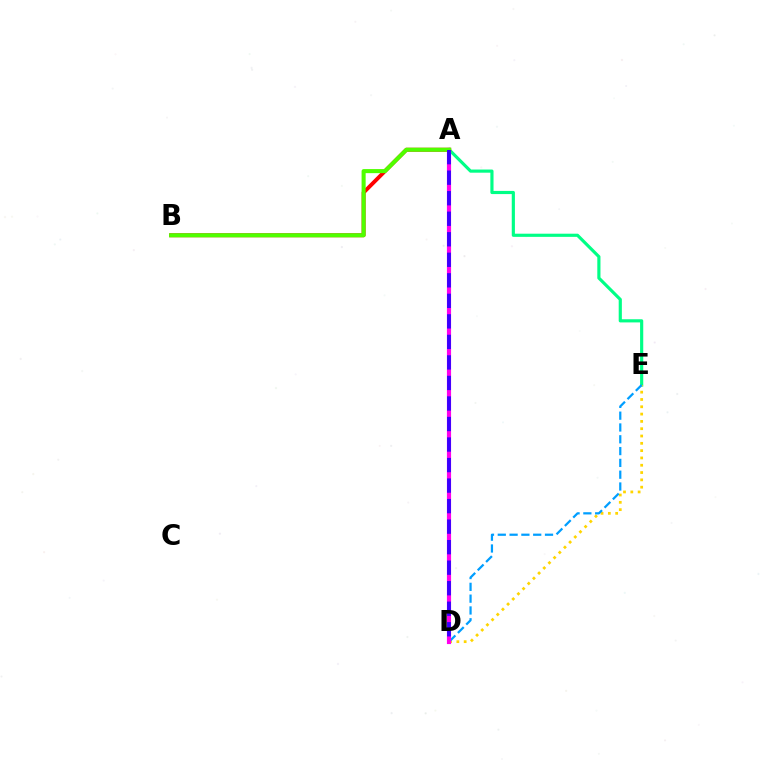{('A', 'E'): [{'color': '#00ff86', 'line_style': 'solid', 'thickness': 2.28}], ('D', 'E'): [{'color': '#ffd500', 'line_style': 'dotted', 'thickness': 1.99}, {'color': '#009eff', 'line_style': 'dashed', 'thickness': 1.6}], ('A', 'B'): [{'color': '#ff0000', 'line_style': 'solid', 'thickness': 2.79}, {'color': '#4fff00', 'line_style': 'solid', 'thickness': 2.93}], ('A', 'D'): [{'color': '#ff00ed', 'line_style': 'solid', 'thickness': 2.99}, {'color': '#3700ff', 'line_style': 'dashed', 'thickness': 2.79}]}